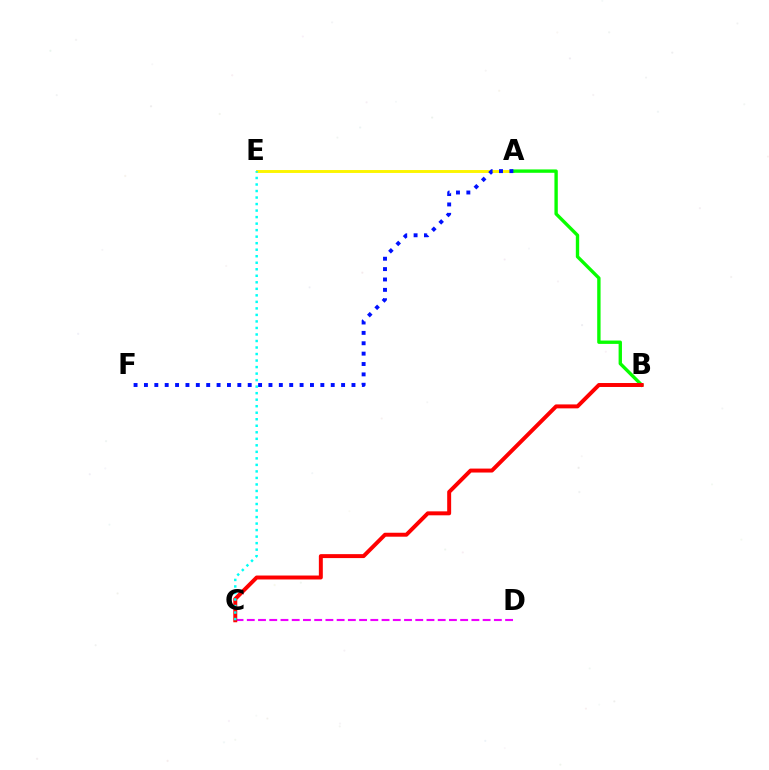{('C', 'D'): [{'color': '#ee00ff', 'line_style': 'dashed', 'thickness': 1.53}], ('A', 'E'): [{'color': '#fcf500', 'line_style': 'solid', 'thickness': 2.1}], ('A', 'B'): [{'color': '#08ff00', 'line_style': 'solid', 'thickness': 2.42}], ('B', 'C'): [{'color': '#ff0000', 'line_style': 'solid', 'thickness': 2.85}], ('C', 'E'): [{'color': '#00fff6', 'line_style': 'dotted', 'thickness': 1.77}], ('A', 'F'): [{'color': '#0010ff', 'line_style': 'dotted', 'thickness': 2.82}]}